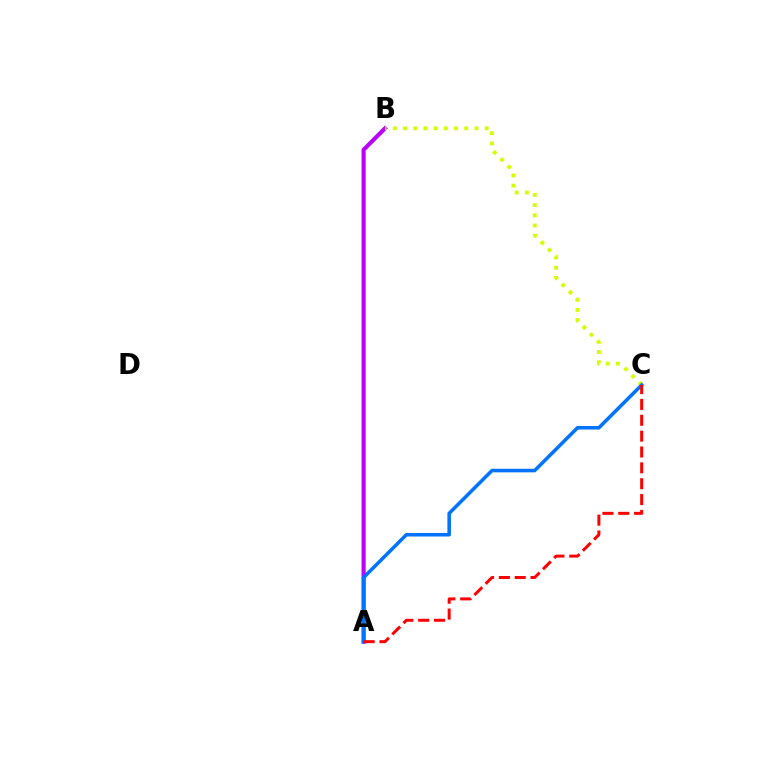{('A', 'B'): [{'color': '#00ff5c', 'line_style': 'dotted', 'thickness': 1.83}, {'color': '#b900ff', 'line_style': 'solid', 'thickness': 2.96}], ('B', 'C'): [{'color': '#d1ff00', 'line_style': 'dotted', 'thickness': 2.77}], ('A', 'C'): [{'color': '#0074ff', 'line_style': 'solid', 'thickness': 2.56}, {'color': '#ff0000', 'line_style': 'dashed', 'thickness': 2.15}]}